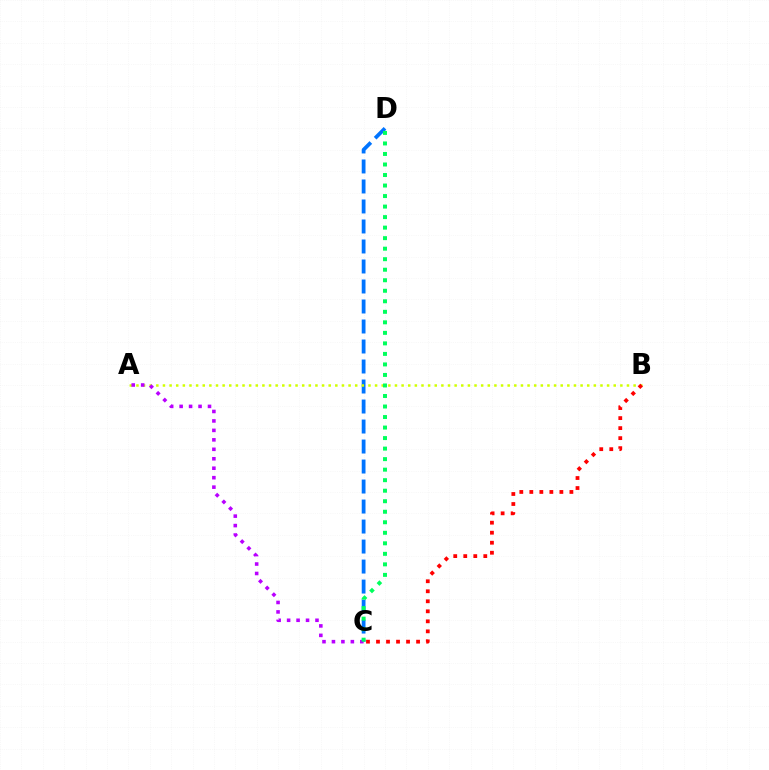{('C', 'D'): [{'color': '#0074ff', 'line_style': 'dashed', 'thickness': 2.72}, {'color': '#00ff5c', 'line_style': 'dotted', 'thickness': 2.86}], ('A', 'B'): [{'color': '#d1ff00', 'line_style': 'dotted', 'thickness': 1.8}], ('B', 'C'): [{'color': '#ff0000', 'line_style': 'dotted', 'thickness': 2.72}], ('A', 'C'): [{'color': '#b900ff', 'line_style': 'dotted', 'thickness': 2.57}]}